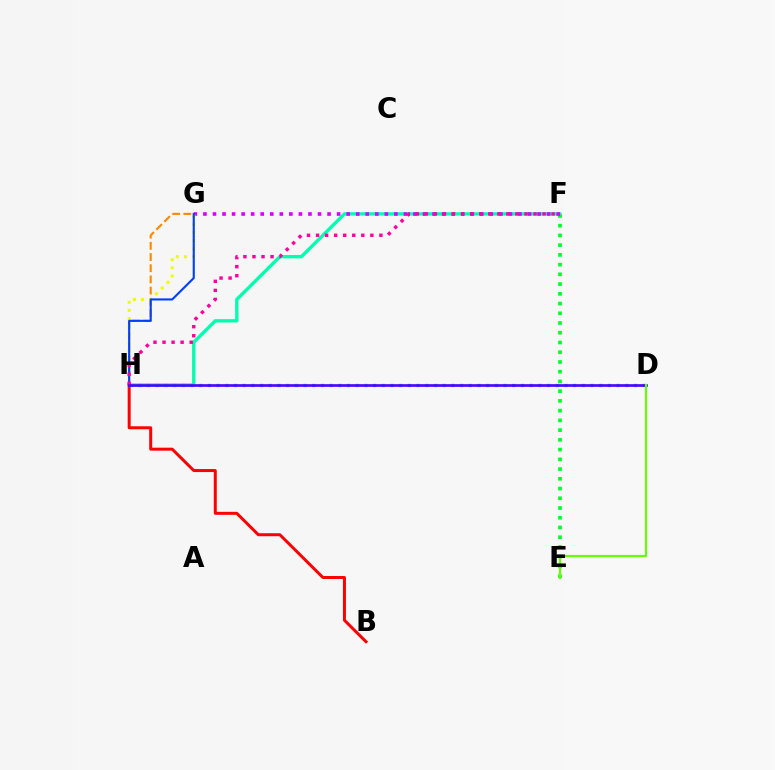{('G', 'H'): [{'color': '#ff8800', 'line_style': 'dashed', 'thickness': 1.52}, {'color': '#eeff00', 'line_style': 'dotted', 'thickness': 2.21}, {'color': '#003fff', 'line_style': 'solid', 'thickness': 1.52}], ('F', 'H'): [{'color': '#00ffaf', 'line_style': 'solid', 'thickness': 2.41}, {'color': '#ff00a0', 'line_style': 'dotted', 'thickness': 2.46}], ('E', 'F'): [{'color': '#00ff27', 'line_style': 'dotted', 'thickness': 2.65}], ('F', 'G'): [{'color': '#d600ff', 'line_style': 'dotted', 'thickness': 2.59}], ('B', 'H'): [{'color': '#ff0000', 'line_style': 'solid', 'thickness': 2.15}], ('D', 'H'): [{'color': '#00c7ff', 'line_style': 'dotted', 'thickness': 2.36}, {'color': '#4f00ff', 'line_style': 'solid', 'thickness': 1.91}], ('D', 'E'): [{'color': '#66ff00', 'line_style': 'solid', 'thickness': 1.59}]}